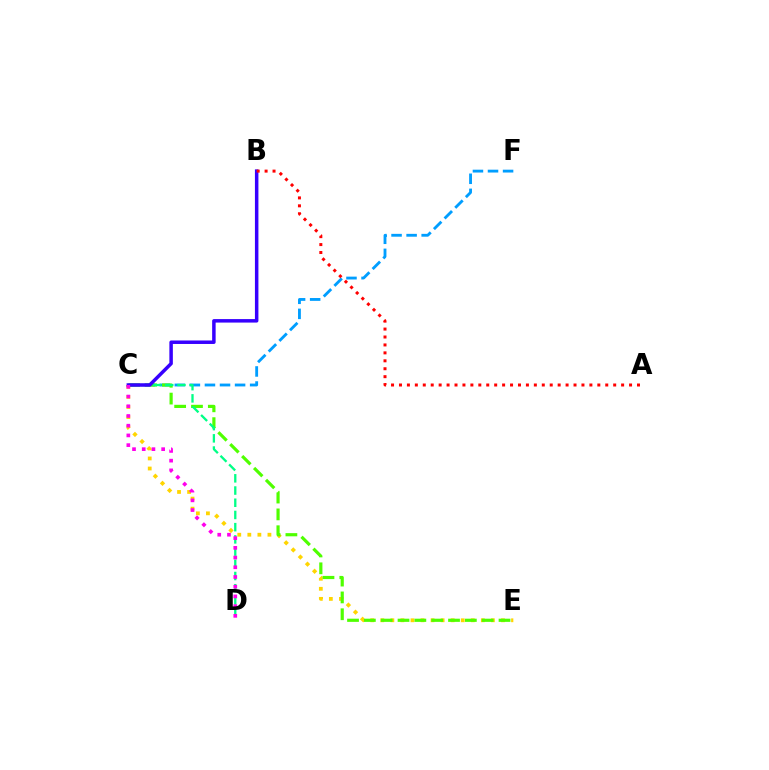{('C', 'E'): [{'color': '#ffd500', 'line_style': 'dotted', 'thickness': 2.73}, {'color': '#4fff00', 'line_style': 'dashed', 'thickness': 2.29}], ('C', 'F'): [{'color': '#009eff', 'line_style': 'dashed', 'thickness': 2.05}], ('C', 'D'): [{'color': '#00ff86', 'line_style': 'dashed', 'thickness': 1.66}, {'color': '#ff00ed', 'line_style': 'dotted', 'thickness': 2.64}], ('B', 'C'): [{'color': '#3700ff', 'line_style': 'solid', 'thickness': 2.51}], ('A', 'B'): [{'color': '#ff0000', 'line_style': 'dotted', 'thickness': 2.16}]}